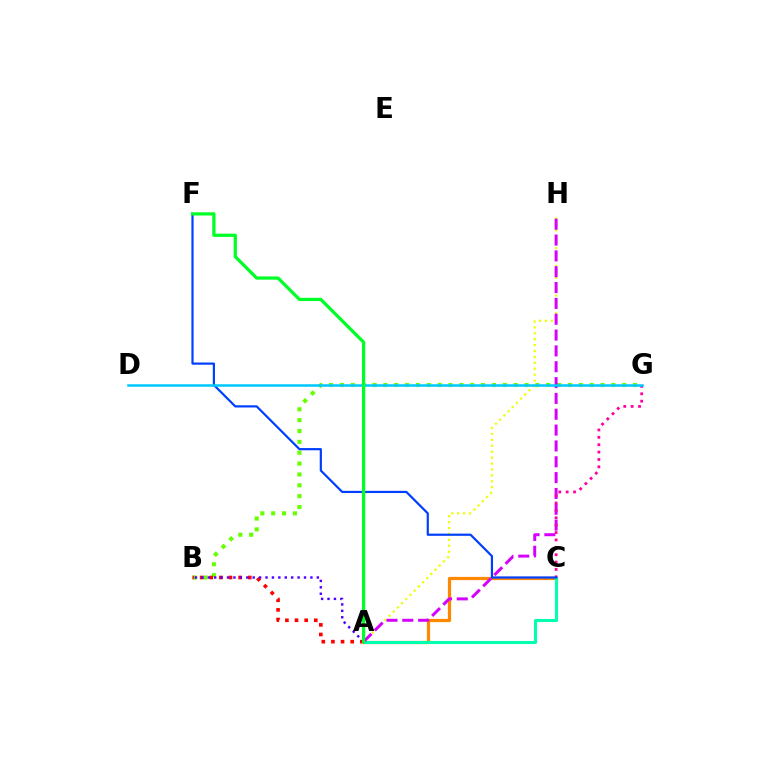{('B', 'G'): [{'color': '#66ff00', 'line_style': 'dotted', 'thickness': 2.95}], ('A', 'C'): [{'color': '#ff8800', 'line_style': 'solid', 'thickness': 2.3}, {'color': '#00ffaf', 'line_style': 'solid', 'thickness': 2.21}], ('A', 'B'): [{'color': '#ff0000', 'line_style': 'dotted', 'thickness': 2.62}, {'color': '#4f00ff', 'line_style': 'dotted', 'thickness': 1.74}], ('A', 'H'): [{'color': '#eeff00', 'line_style': 'dotted', 'thickness': 1.61}, {'color': '#d600ff', 'line_style': 'dashed', 'thickness': 2.15}], ('C', 'G'): [{'color': '#ff00a0', 'line_style': 'dotted', 'thickness': 2.01}], ('C', 'F'): [{'color': '#003fff', 'line_style': 'solid', 'thickness': 1.58}], ('D', 'G'): [{'color': '#00c7ff', 'line_style': 'solid', 'thickness': 1.81}], ('A', 'F'): [{'color': '#00ff27', 'line_style': 'solid', 'thickness': 2.33}]}